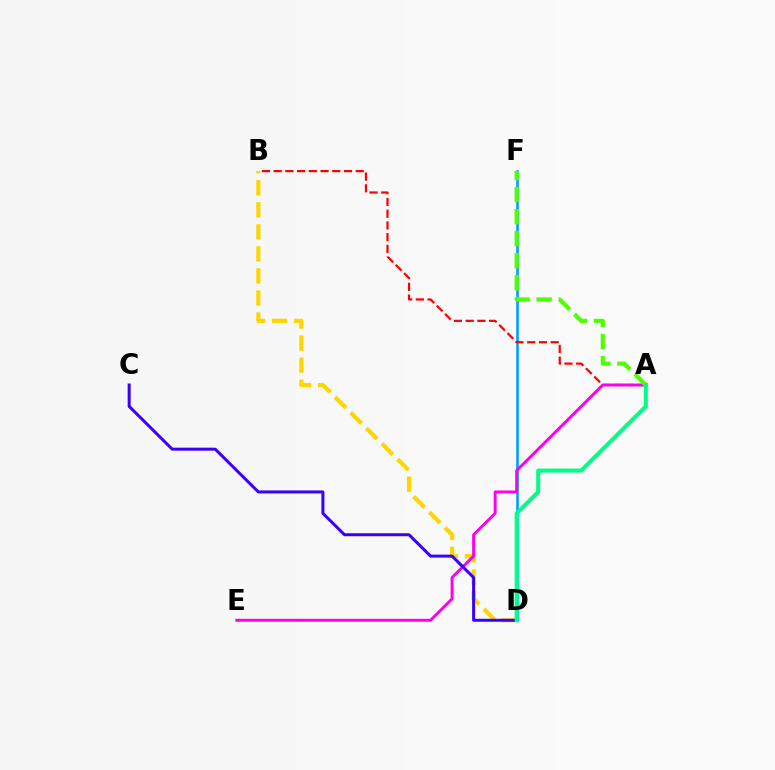{('B', 'D'): [{'color': '#ffd500', 'line_style': 'dashed', 'thickness': 2.99}], ('D', 'F'): [{'color': '#009eff', 'line_style': 'solid', 'thickness': 1.86}], ('A', 'B'): [{'color': '#ff0000', 'line_style': 'dashed', 'thickness': 1.59}], ('A', 'E'): [{'color': '#ff00ed', 'line_style': 'solid', 'thickness': 2.12}], ('A', 'F'): [{'color': '#4fff00', 'line_style': 'dashed', 'thickness': 3.0}], ('C', 'D'): [{'color': '#3700ff', 'line_style': 'solid', 'thickness': 2.16}], ('A', 'D'): [{'color': '#00ff86', 'line_style': 'solid', 'thickness': 2.9}]}